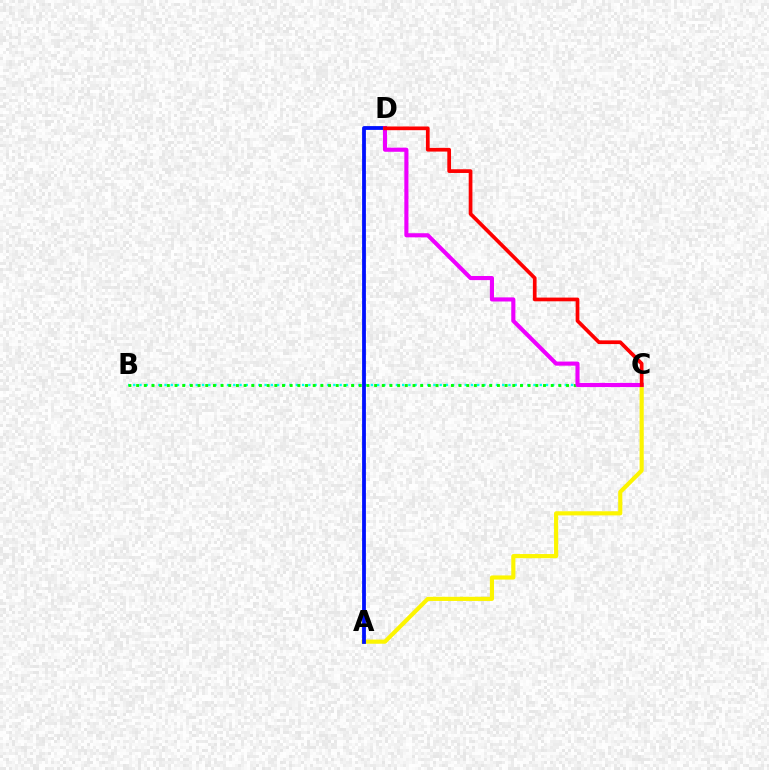{('B', 'C'): [{'color': '#00fff6', 'line_style': 'dotted', 'thickness': 1.7}, {'color': '#08ff00', 'line_style': 'dotted', 'thickness': 2.09}], ('A', 'C'): [{'color': '#fcf500', 'line_style': 'solid', 'thickness': 2.98}], ('A', 'D'): [{'color': '#0010ff', 'line_style': 'solid', 'thickness': 2.74}], ('C', 'D'): [{'color': '#ee00ff', 'line_style': 'solid', 'thickness': 2.96}, {'color': '#ff0000', 'line_style': 'solid', 'thickness': 2.67}]}